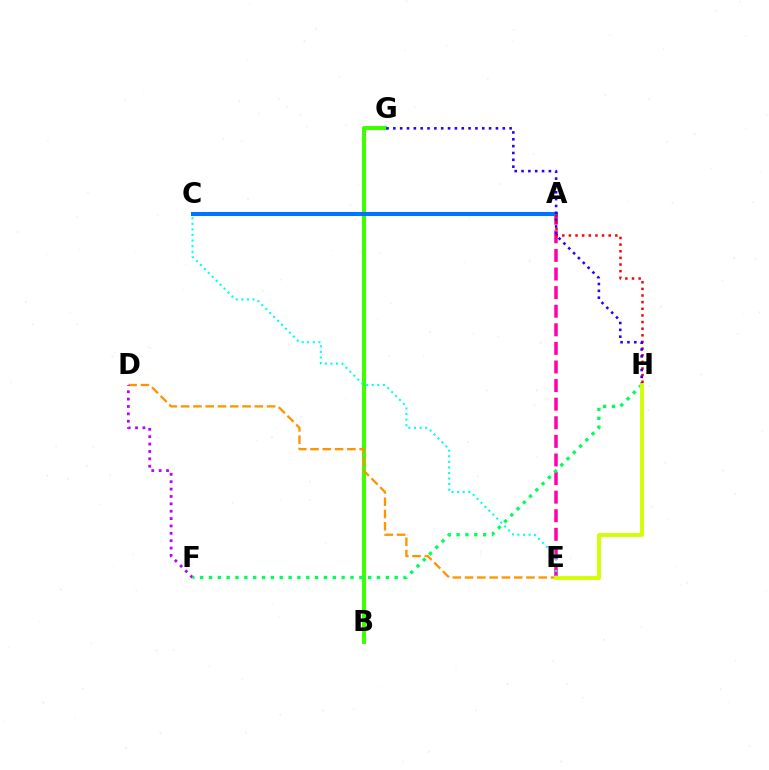{('B', 'G'): [{'color': '#3dff00', 'line_style': 'solid', 'thickness': 2.91}], ('A', 'E'): [{'color': '#ff00ac', 'line_style': 'dashed', 'thickness': 2.53}], ('A', 'C'): [{'color': '#0074ff', 'line_style': 'solid', 'thickness': 2.91}], ('D', 'E'): [{'color': '#ff9400', 'line_style': 'dashed', 'thickness': 1.67}], ('D', 'F'): [{'color': '#b900ff', 'line_style': 'dotted', 'thickness': 2.0}], ('C', 'E'): [{'color': '#00fff6', 'line_style': 'dotted', 'thickness': 1.51}], ('A', 'H'): [{'color': '#ff0000', 'line_style': 'dotted', 'thickness': 1.8}], ('G', 'H'): [{'color': '#2500ff', 'line_style': 'dotted', 'thickness': 1.86}], ('F', 'H'): [{'color': '#00ff5c', 'line_style': 'dotted', 'thickness': 2.4}], ('E', 'H'): [{'color': '#d1ff00', 'line_style': 'solid', 'thickness': 2.77}]}